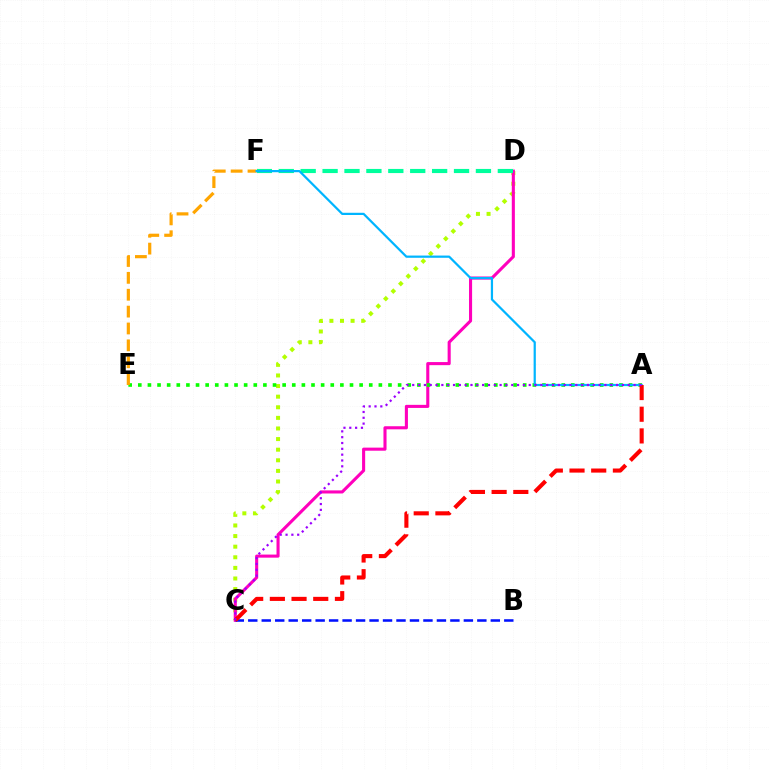{('C', 'D'): [{'color': '#b3ff00', 'line_style': 'dotted', 'thickness': 2.88}, {'color': '#ff00bd', 'line_style': 'solid', 'thickness': 2.22}], ('A', 'E'): [{'color': '#08ff00', 'line_style': 'dotted', 'thickness': 2.61}], ('B', 'C'): [{'color': '#0010ff', 'line_style': 'dashed', 'thickness': 1.83}], ('E', 'F'): [{'color': '#ffa500', 'line_style': 'dashed', 'thickness': 2.29}], ('D', 'F'): [{'color': '#00ff9d', 'line_style': 'dashed', 'thickness': 2.98}], ('A', 'F'): [{'color': '#00b5ff', 'line_style': 'solid', 'thickness': 1.6}], ('A', 'C'): [{'color': '#ff0000', 'line_style': 'dashed', 'thickness': 2.95}, {'color': '#9b00ff', 'line_style': 'dotted', 'thickness': 1.58}]}